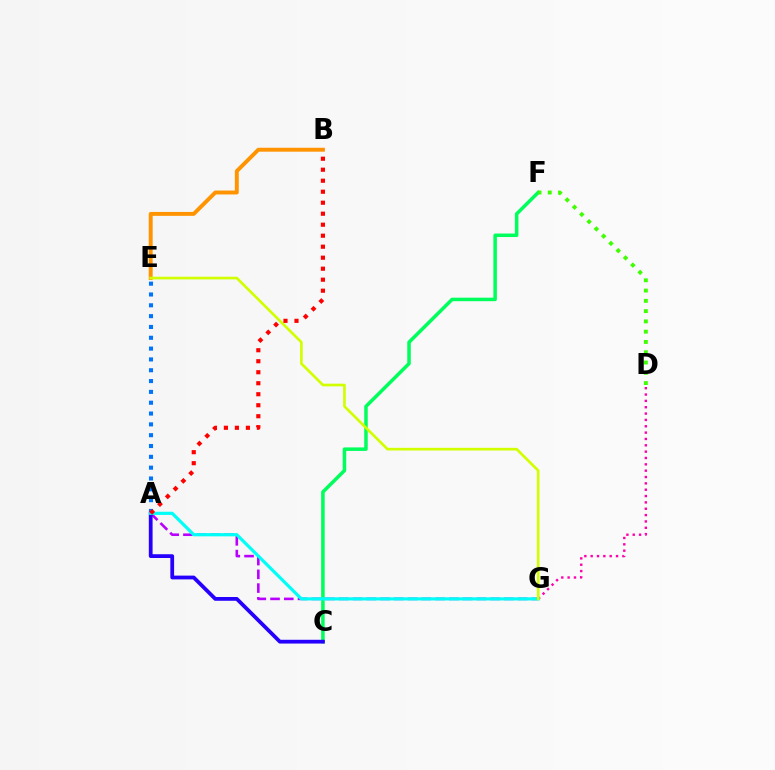{('A', 'G'): [{'color': '#b900ff', 'line_style': 'dashed', 'thickness': 1.87}, {'color': '#00fff6', 'line_style': 'solid', 'thickness': 2.29}], ('D', 'G'): [{'color': '#ff00ac', 'line_style': 'dotted', 'thickness': 1.72}], ('C', 'F'): [{'color': '#00ff5c', 'line_style': 'solid', 'thickness': 2.53}], ('B', 'E'): [{'color': '#ff9400', 'line_style': 'solid', 'thickness': 2.82}], ('D', 'F'): [{'color': '#3dff00', 'line_style': 'dotted', 'thickness': 2.79}], ('A', 'E'): [{'color': '#0074ff', 'line_style': 'dotted', 'thickness': 2.94}], ('A', 'C'): [{'color': '#2500ff', 'line_style': 'solid', 'thickness': 2.71}], ('E', 'G'): [{'color': '#d1ff00', 'line_style': 'solid', 'thickness': 1.92}], ('A', 'B'): [{'color': '#ff0000', 'line_style': 'dotted', 'thickness': 2.99}]}